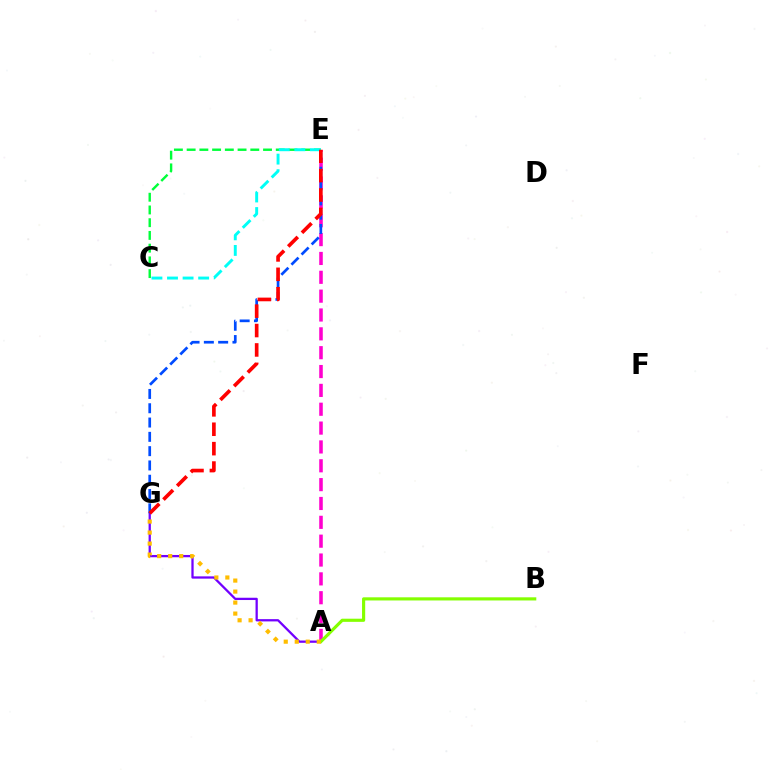{('A', 'E'): [{'color': '#ff00cf', 'line_style': 'dashed', 'thickness': 2.56}], ('C', 'E'): [{'color': '#00ff39', 'line_style': 'dashed', 'thickness': 1.73}, {'color': '#00fff6', 'line_style': 'dashed', 'thickness': 2.12}], ('A', 'G'): [{'color': '#7200ff', 'line_style': 'solid', 'thickness': 1.64}, {'color': '#ffbd00', 'line_style': 'dotted', 'thickness': 2.99}], ('A', 'B'): [{'color': '#84ff00', 'line_style': 'solid', 'thickness': 2.27}], ('E', 'G'): [{'color': '#004bff', 'line_style': 'dashed', 'thickness': 1.94}, {'color': '#ff0000', 'line_style': 'dashed', 'thickness': 2.64}]}